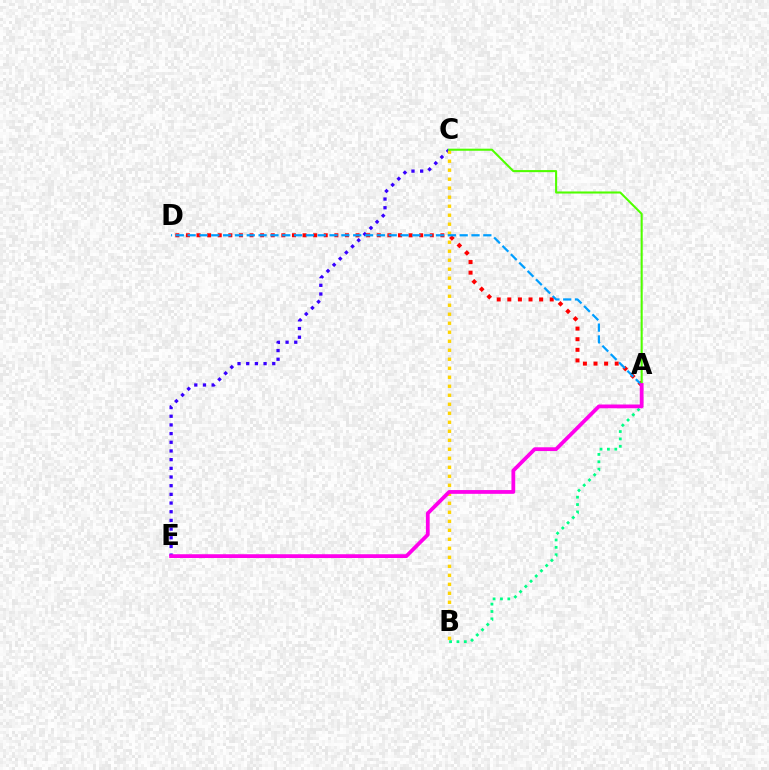{('C', 'E'): [{'color': '#3700ff', 'line_style': 'dotted', 'thickness': 2.36}], ('B', 'C'): [{'color': '#ffd500', 'line_style': 'dotted', 'thickness': 2.45}], ('A', 'D'): [{'color': '#ff0000', 'line_style': 'dotted', 'thickness': 2.88}, {'color': '#009eff', 'line_style': 'dashed', 'thickness': 1.61}], ('A', 'B'): [{'color': '#00ff86', 'line_style': 'dotted', 'thickness': 2.0}], ('A', 'C'): [{'color': '#4fff00', 'line_style': 'solid', 'thickness': 1.5}], ('A', 'E'): [{'color': '#ff00ed', 'line_style': 'solid', 'thickness': 2.72}]}